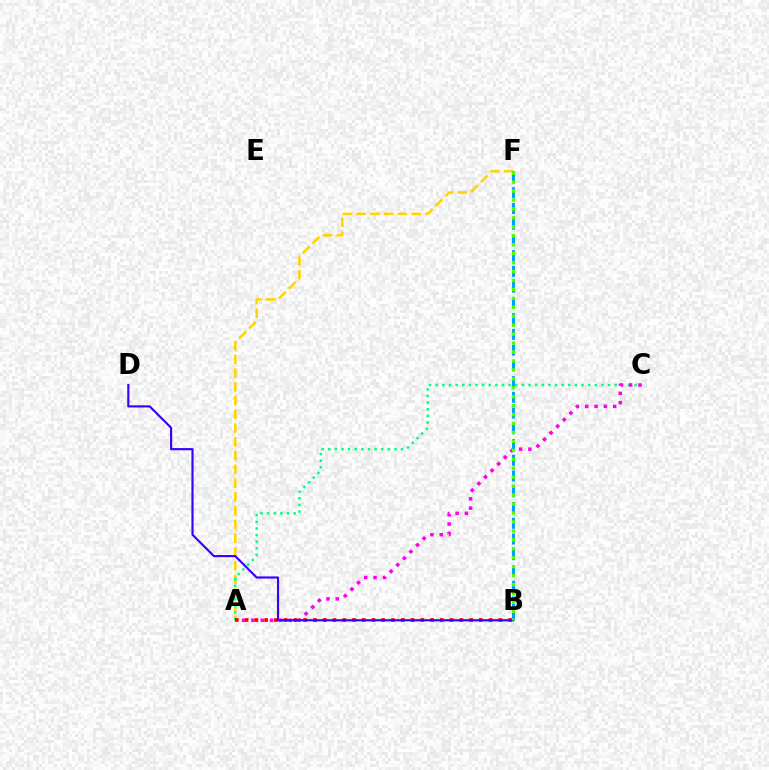{('A', 'F'): [{'color': '#ffd500', 'line_style': 'dashed', 'thickness': 1.87}], ('A', 'C'): [{'color': '#00ff86', 'line_style': 'dotted', 'thickness': 1.8}, {'color': '#ff00ed', 'line_style': 'dotted', 'thickness': 2.53}], ('A', 'B'): [{'color': '#ff0000', 'line_style': 'dotted', 'thickness': 2.65}], ('B', 'F'): [{'color': '#009eff', 'line_style': 'dashed', 'thickness': 2.14}, {'color': '#4fff00', 'line_style': 'dotted', 'thickness': 2.43}], ('B', 'D'): [{'color': '#3700ff', 'line_style': 'solid', 'thickness': 1.55}]}